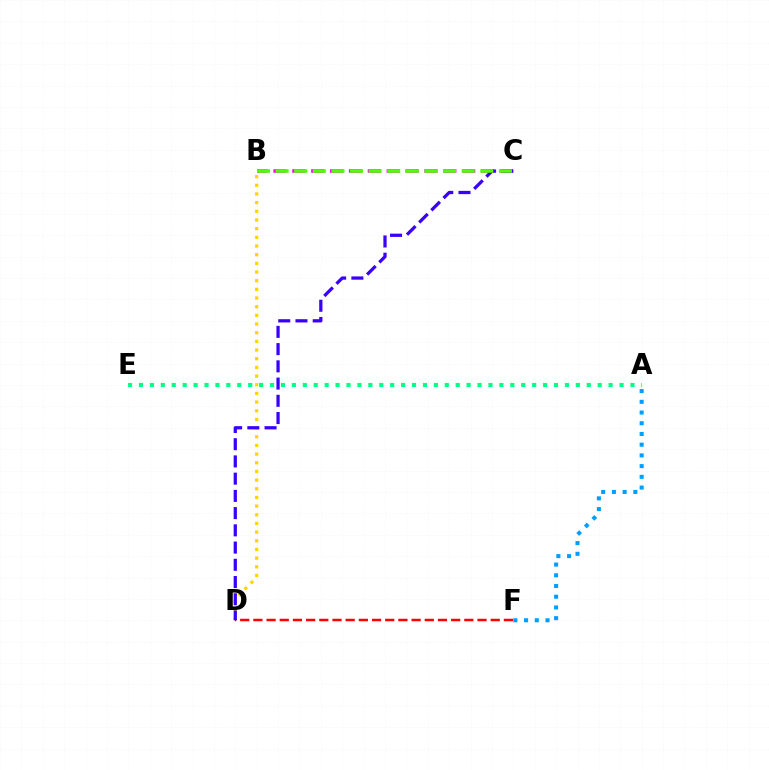{('B', 'D'): [{'color': '#ffd500', 'line_style': 'dotted', 'thickness': 2.36}], ('D', 'F'): [{'color': '#ff0000', 'line_style': 'dashed', 'thickness': 1.79}], ('B', 'C'): [{'color': '#ff00ed', 'line_style': 'dashed', 'thickness': 2.56}, {'color': '#4fff00', 'line_style': 'dashed', 'thickness': 2.53}], ('C', 'D'): [{'color': '#3700ff', 'line_style': 'dashed', 'thickness': 2.34}], ('A', 'F'): [{'color': '#009eff', 'line_style': 'dotted', 'thickness': 2.91}], ('A', 'E'): [{'color': '#00ff86', 'line_style': 'dotted', 'thickness': 2.97}]}